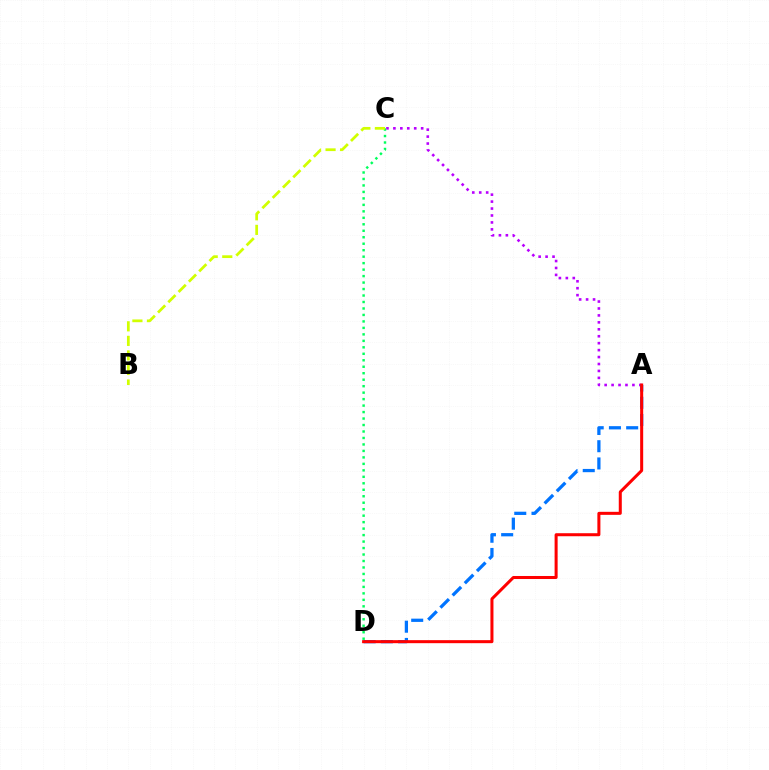{('A', 'C'): [{'color': '#b900ff', 'line_style': 'dotted', 'thickness': 1.89}], ('A', 'D'): [{'color': '#0074ff', 'line_style': 'dashed', 'thickness': 2.34}, {'color': '#ff0000', 'line_style': 'solid', 'thickness': 2.18}], ('C', 'D'): [{'color': '#00ff5c', 'line_style': 'dotted', 'thickness': 1.76}], ('B', 'C'): [{'color': '#d1ff00', 'line_style': 'dashed', 'thickness': 1.98}]}